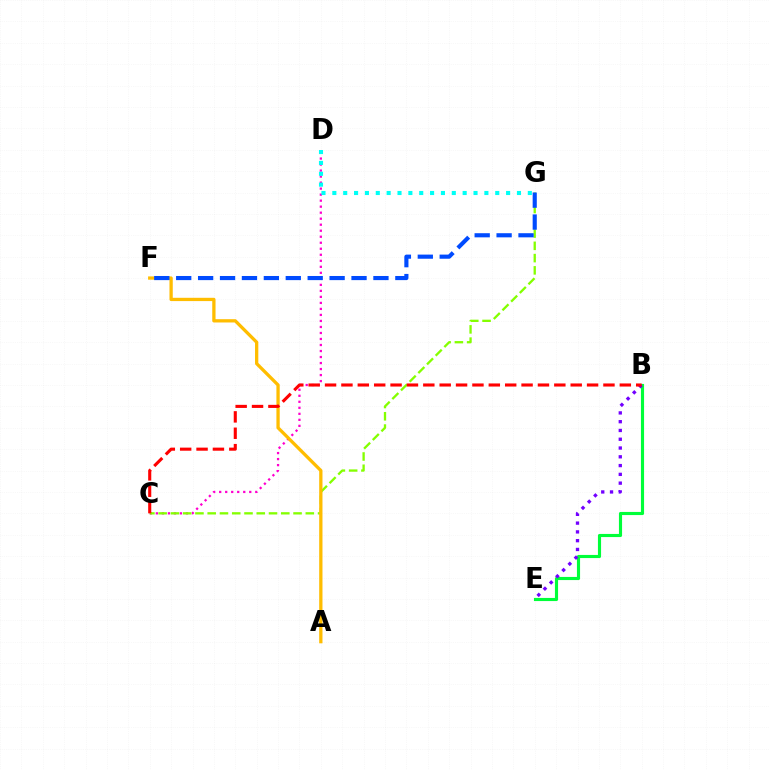{('C', 'D'): [{'color': '#ff00cf', 'line_style': 'dotted', 'thickness': 1.63}], ('C', 'G'): [{'color': '#84ff00', 'line_style': 'dashed', 'thickness': 1.67}], ('A', 'F'): [{'color': '#ffbd00', 'line_style': 'solid', 'thickness': 2.37}], ('F', 'G'): [{'color': '#004bff', 'line_style': 'dashed', 'thickness': 2.98}], ('D', 'G'): [{'color': '#00fff6', 'line_style': 'dotted', 'thickness': 2.95}], ('B', 'E'): [{'color': '#00ff39', 'line_style': 'solid', 'thickness': 2.25}, {'color': '#7200ff', 'line_style': 'dotted', 'thickness': 2.39}], ('B', 'C'): [{'color': '#ff0000', 'line_style': 'dashed', 'thickness': 2.22}]}